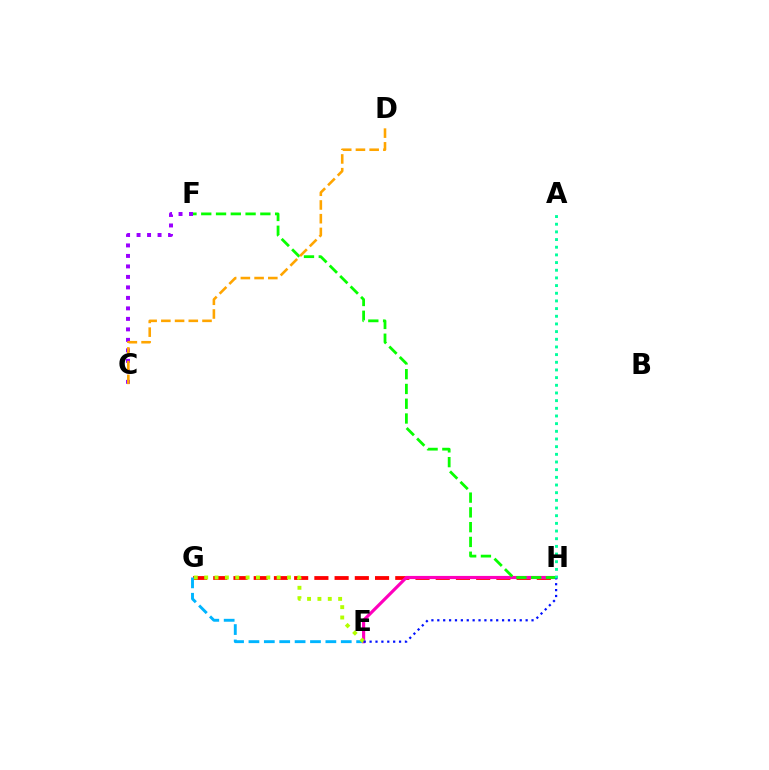{('G', 'H'): [{'color': '#ff0000', 'line_style': 'dashed', 'thickness': 2.75}], ('E', 'G'): [{'color': '#00b5ff', 'line_style': 'dashed', 'thickness': 2.09}, {'color': '#b3ff00', 'line_style': 'dotted', 'thickness': 2.81}], ('E', 'H'): [{'color': '#ff00bd', 'line_style': 'solid', 'thickness': 2.27}, {'color': '#0010ff', 'line_style': 'dotted', 'thickness': 1.6}], ('F', 'H'): [{'color': '#08ff00', 'line_style': 'dashed', 'thickness': 2.01}], ('C', 'F'): [{'color': '#9b00ff', 'line_style': 'dotted', 'thickness': 2.85}], ('C', 'D'): [{'color': '#ffa500', 'line_style': 'dashed', 'thickness': 1.86}], ('A', 'H'): [{'color': '#00ff9d', 'line_style': 'dotted', 'thickness': 2.08}]}